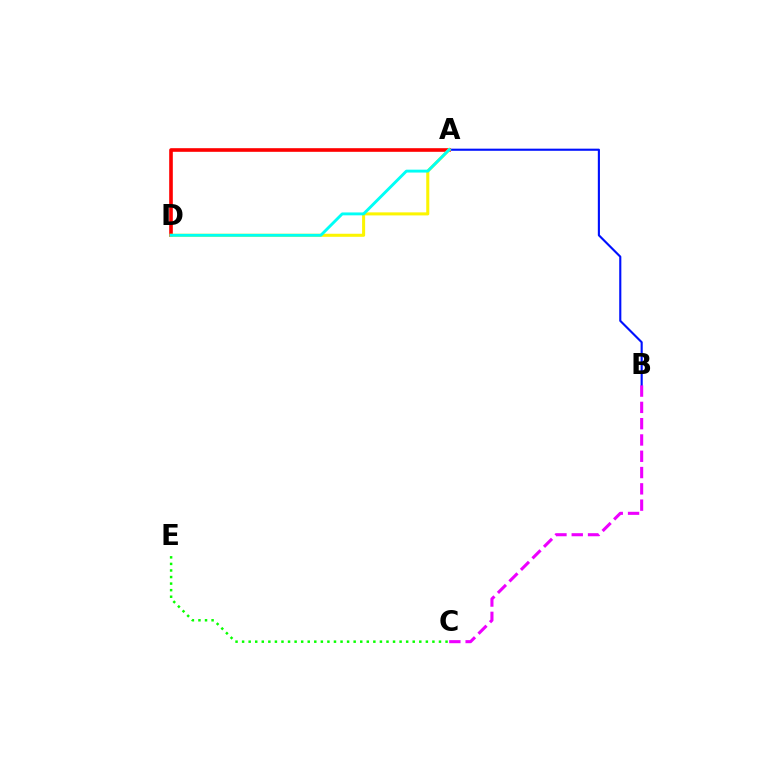{('A', 'B'): [{'color': '#0010ff', 'line_style': 'solid', 'thickness': 1.53}], ('A', 'D'): [{'color': '#ff0000', 'line_style': 'solid', 'thickness': 2.61}, {'color': '#fcf500', 'line_style': 'solid', 'thickness': 2.19}, {'color': '#00fff6', 'line_style': 'solid', 'thickness': 2.08}], ('B', 'C'): [{'color': '#ee00ff', 'line_style': 'dashed', 'thickness': 2.21}], ('C', 'E'): [{'color': '#08ff00', 'line_style': 'dotted', 'thickness': 1.78}]}